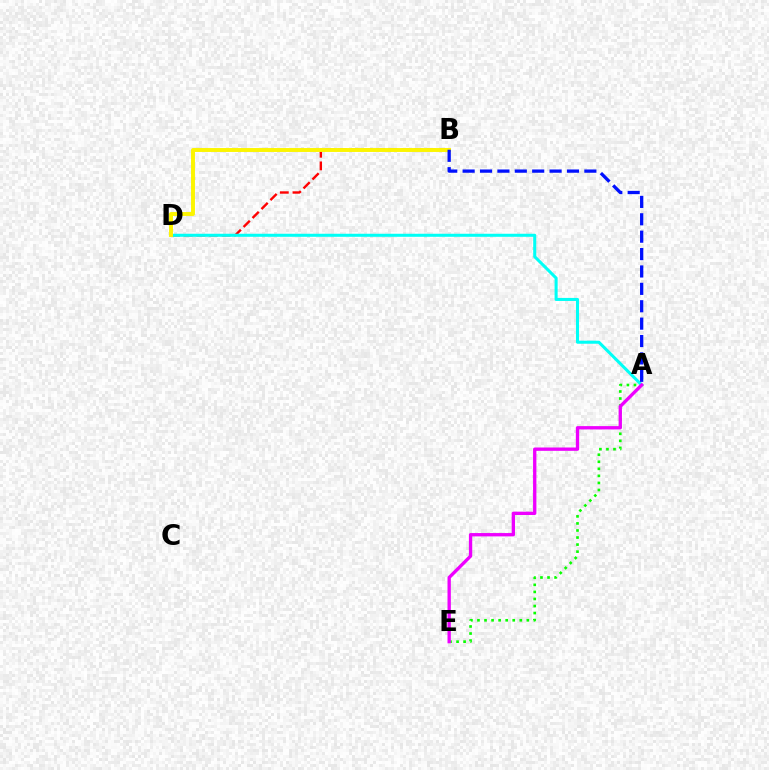{('A', 'E'): [{'color': '#08ff00', 'line_style': 'dotted', 'thickness': 1.92}, {'color': '#ee00ff', 'line_style': 'solid', 'thickness': 2.4}], ('B', 'D'): [{'color': '#ff0000', 'line_style': 'dashed', 'thickness': 1.72}, {'color': '#fcf500', 'line_style': 'solid', 'thickness': 2.83}], ('A', 'D'): [{'color': '#00fff6', 'line_style': 'solid', 'thickness': 2.19}], ('A', 'B'): [{'color': '#0010ff', 'line_style': 'dashed', 'thickness': 2.36}]}